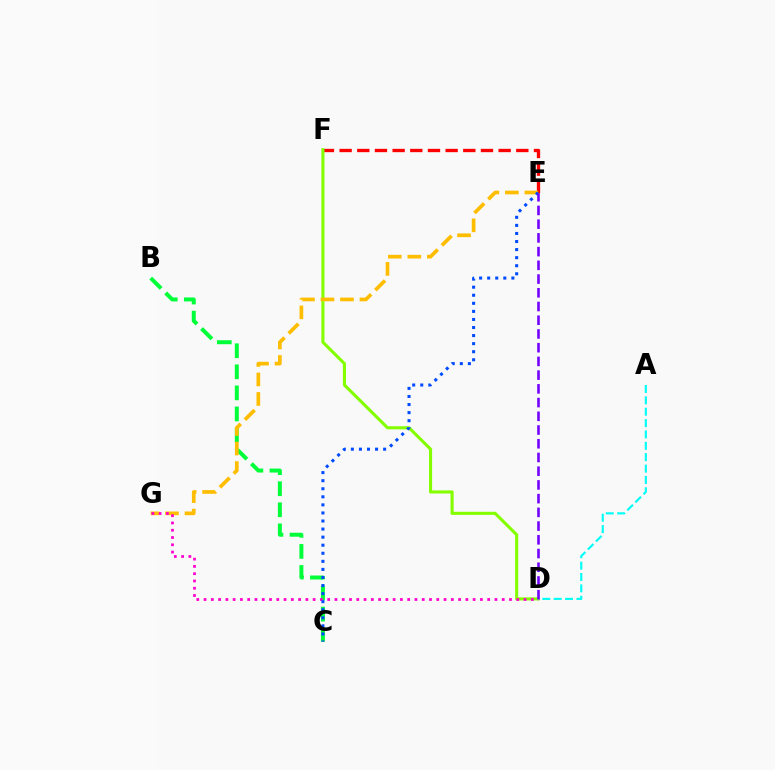{('B', 'C'): [{'color': '#00ff39', 'line_style': 'dashed', 'thickness': 2.86}], ('E', 'F'): [{'color': '#ff0000', 'line_style': 'dashed', 'thickness': 2.4}], ('D', 'F'): [{'color': '#84ff00', 'line_style': 'solid', 'thickness': 2.23}], ('E', 'G'): [{'color': '#ffbd00', 'line_style': 'dashed', 'thickness': 2.65}], ('D', 'G'): [{'color': '#ff00cf', 'line_style': 'dotted', 'thickness': 1.98}], ('A', 'D'): [{'color': '#00fff6', 'line_style': 'dashed', 'thickness': 1.54}], ('C', 'E'): [{'color': '#004bff', 'line_style': 'dotted', 'thickness': 2.19}], ('D', 'E'): [{'color': '#7200ff', 'line_style': 'dashed', 'thickness': 1.86}]}